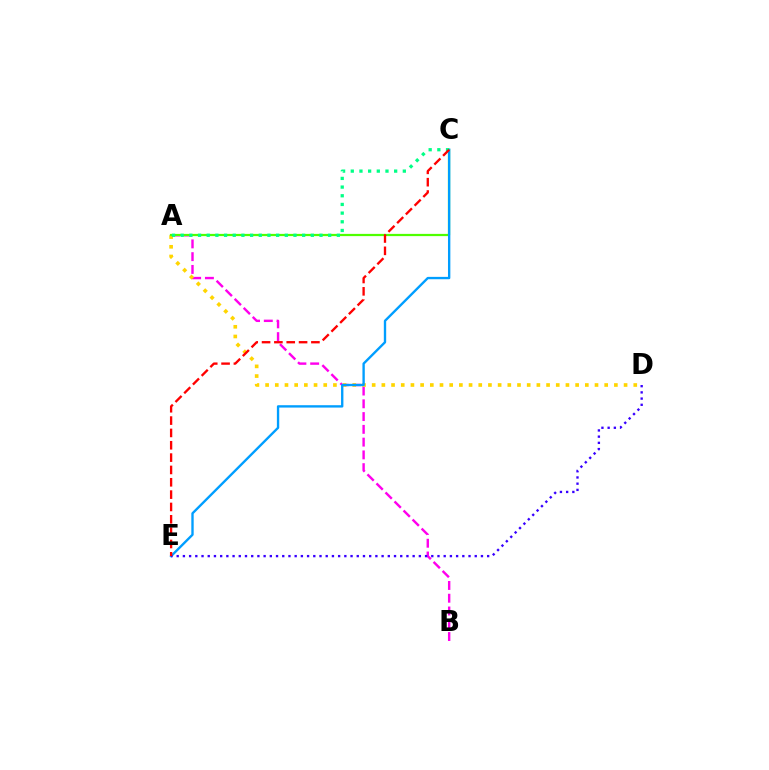{('A', 'B'): [{'color': '#ff00ed', 'line_style': 'dashed', 'thickness': 1.73}], ('A', 'D'): [{'color': '#ffd500', 'line_style': 'dotted', 'thickness': 2.63}], ('A', 'C'): [{'color': '#4fff00', 'line_style': 'solid', 'thickness': 1.61}, {'color': '#00ff86', 'line_style': 'dotted', 'thickness': 2.36}], ('C', 'E'): [{'color': '#009eff', 'line_style': 'solid', 'thickness': 1.7}, {'color': '#ff0000', 'line_style': 'dashed', 'thickness': 1.68}], ('D', 'E'): [{'color': '#3700ff', 'line_style': 'dotted', 'thickness': 1.69}]}